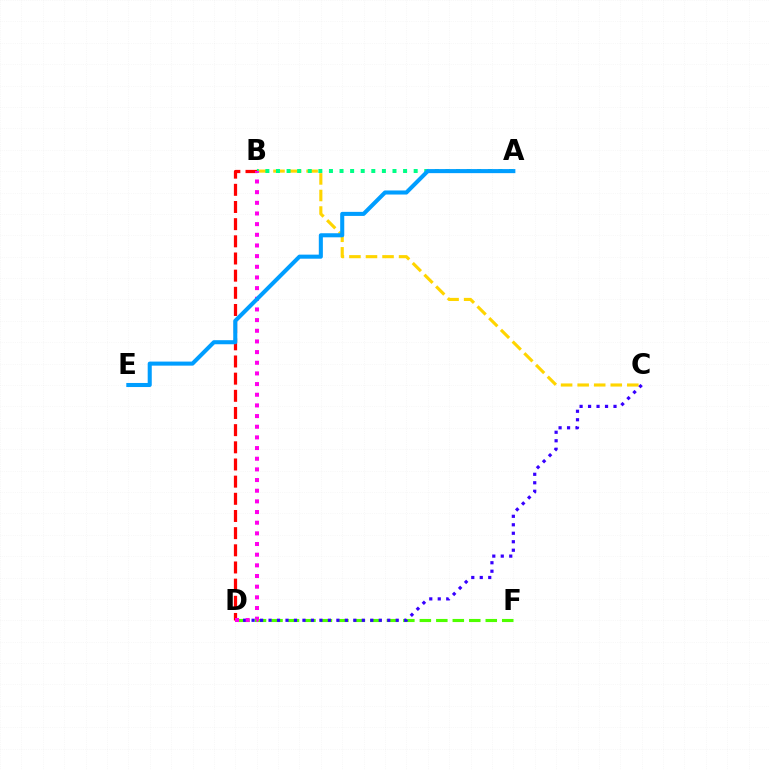{('B', 'C'): [{'color': '#ffd500', 'line_style': 'dashed', 'thickness': 2.25}], ('B', 'D'): [{'color': '#ff0000', 'line_style': 'dashed', 'thickness': 2.33}, {'color': '#ff00ed', 'line_style': 'dotted', 'thickness': 2.9}], ('A', 'B'): [{'color': '#00ff86', 'line_style': 'dotted', 'thickness': 2.88}], ('D', 'F'): [{'color': '#4fff00', 'line_style': 'dashed', 'thickness': 2.24}], ('C', 'D'): [{'color': '#3700ff', 'line_style': 'dotted', 'thickness': 2.3}], ('A', 'E'): [{'color': '#009eff', 'line_style': 'solid', 'thickness': 2.92}]}